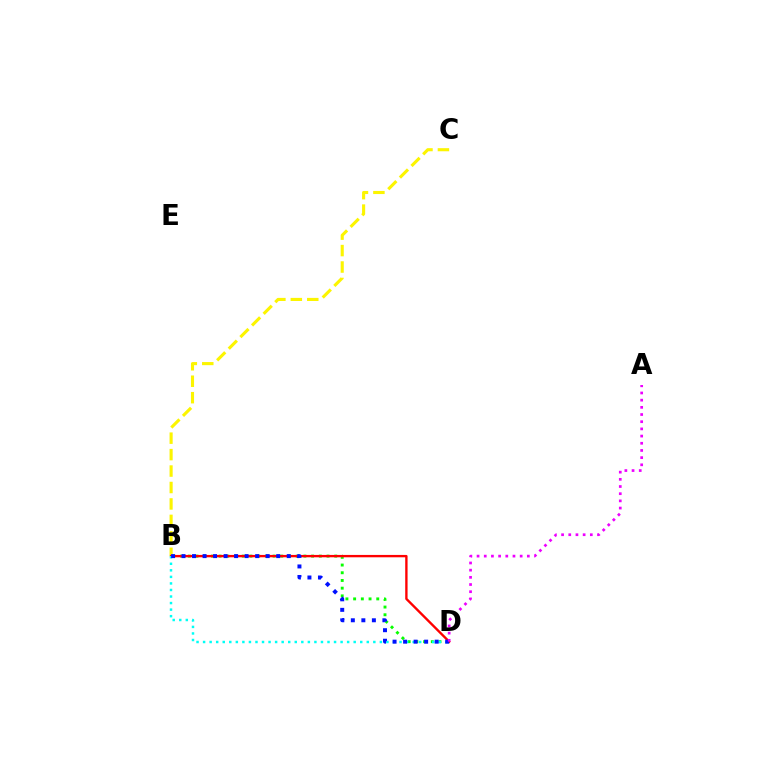{('B', 'C'): [{'color': '#fcf500', 'line_style': 'dashed', 'thickness': 2.23}], ('B', 'D'): [{'color': '#08ff00', 'line_style': 'dotted', 'thickness': 2.09}, {'color': '#ff0000', 'line_style': 'solid', 'thickness': 1.7}, {'color': '#00fff6', 'line_style': 'dotted', 'thickness': 1.78}, {'color': '#0010ff', 'line_style': 'dotted', 'thickness': 2.86}], ('A', 'D'): [{'color': '#ee00ff', 'line_style': 'dotted', 'thickness': 1.95}]}